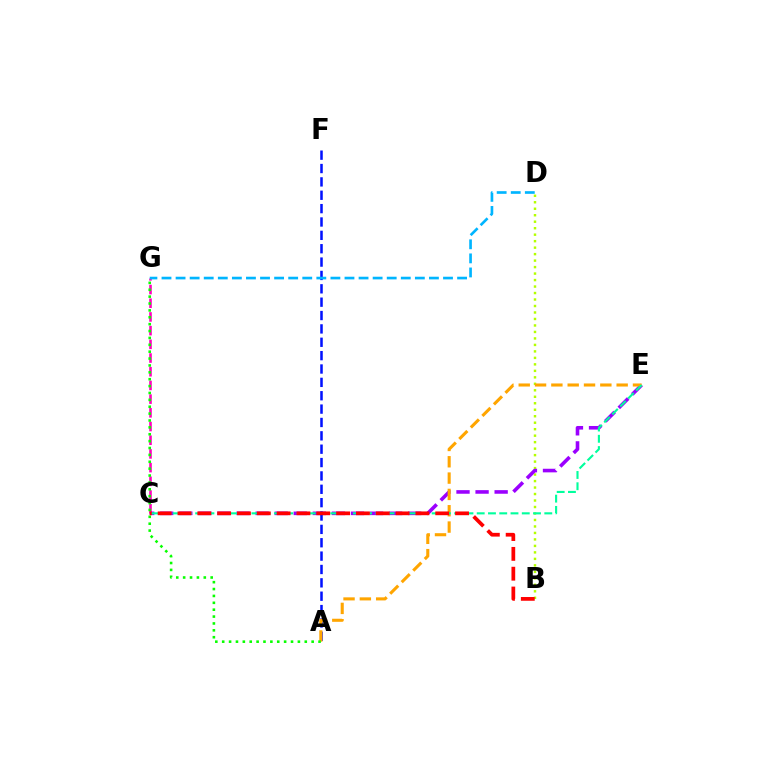{('B', 'D'): [{'color': '#b3ff00', 'line_style': 'dotted', 'thickness': 1.76}], ('C', 'E'): [{'color': '#9b00ff', 'line_style': 'dashed', 'thickness': 2.59}, {'color': '#00ff9d', 'line_style': 'dashed', 'thickness': 1.53}], ('C', 'G'): [{'color': '#ff00bd', 'line_style': 'dashed', 'thickness': 1.86}], ('A', 'F'): [{'color': '#0010ff', 'line_style': 'dashed', 'thickness': 1.82}], ('D', 'G'): [{'color': '#00b5ff', 'line_style': 'dashed', 'thickness': 1.91}], ('A', 'E'): [{'color': '#ffa500', 'line_style': 'dashed', 'thickness': 2.22}], ('A', 'G'): [{'color': '#08ff00', 'line_style': 'dotted', 'thickness': 1.87}], ('B', 'C'): [{'color': '#ff0000', 'line_style': 'dashed', 'thickness': 2.69}]}